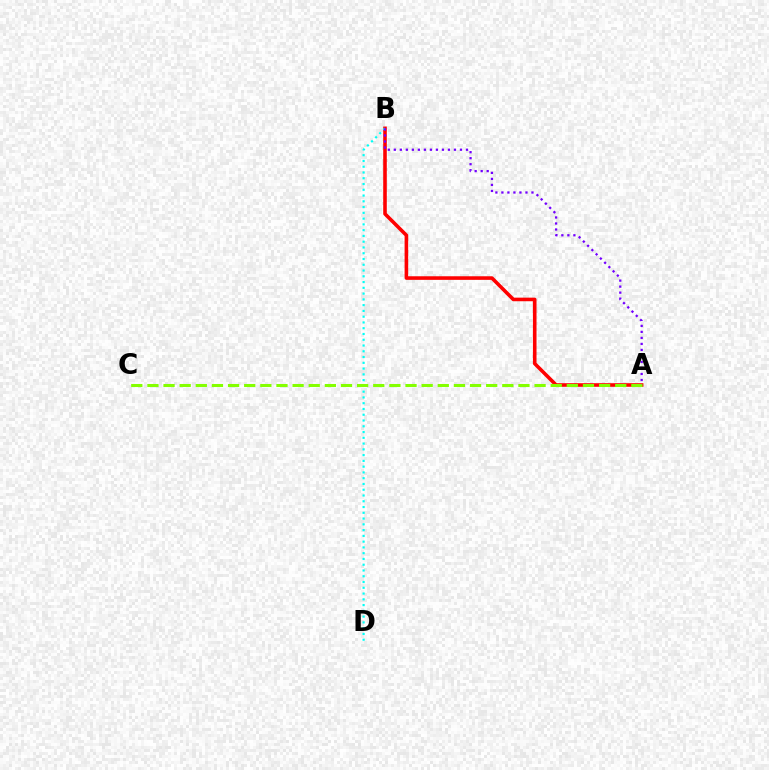{('A', 'B'): [{'color': '#ff0000', 'line_style': 'solid', 'thickness': 2.58}, {'color': '#7200ff', 'line_style': 'dotted', 'thickness': 1.63}], ('B', 'D'): [{'color': '#00fff6', 'line_style': 'dotted', 'thickness': 1.57}], ('A', 'C'): [{'color': '#84ff00', 'line_style': 'dashed', 'thickness': 2.19}]}